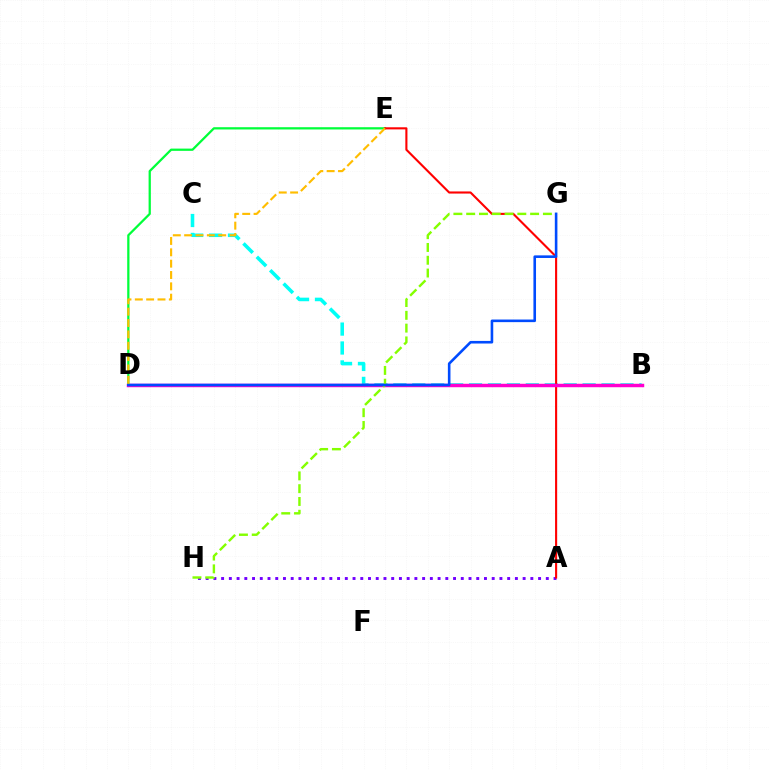{('A', 'H'): [{'color': '#7200ff', 'line_style': 'dotted', 'thickness': 2.1}], ('D', 'E'): [{'color': '#00ff39', 'line_style': 'solid', 'thickness': 1.63}, {'color': '#ffbd00', 'line_style': 'dashed', 'thickness': 1.54}], ('B', 'C'): [{'color': '#00fff6', 'line_style': 'dashed', 'thickness': 2.57}], ('A', 'E'): [{'color': '#ff0000', 'line_style': 'solid', 'thickness': 1.52}], ('B', 'D'): [{'color': '#ff00cf', 'line_style': 'solid', 'thickness': 2.49}], ('G', 'H'): [{'color': '#84ff00', 'line_style': 'dashed', 'thickness': 1.74}], ('D', 'G'): [{'color': '#004bff', 'line_style': 'solid', 'thickness': 1.87}]}